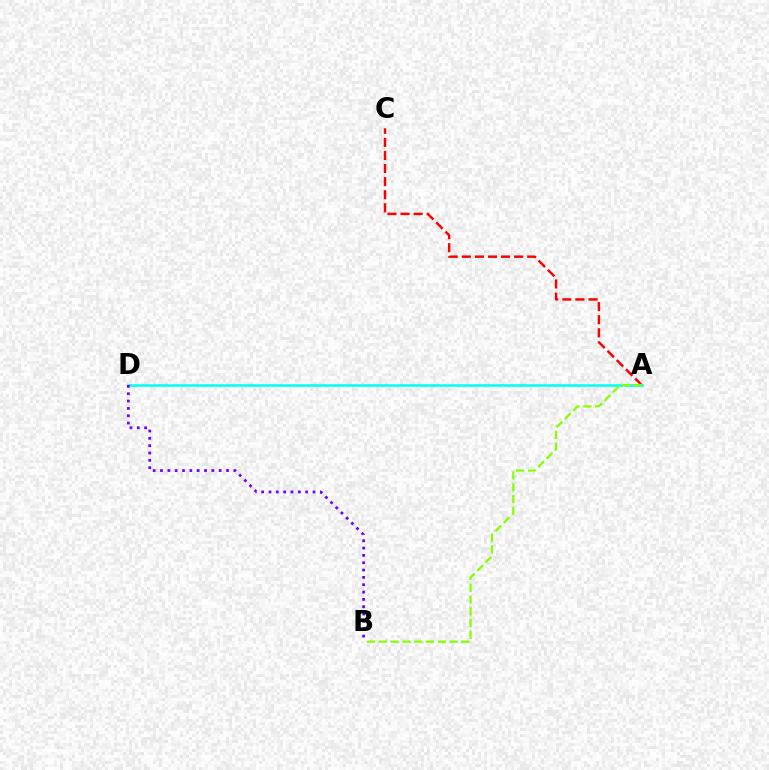{('A', 'C'): [{'color': '#ff0000', 'line_style': 'dashed', 'thickness': 1.78}], ('A', 'D'): [{'color': '#00fff6', 'line_style': 'solid', 'thickness': 1.83}], ('A', 'B'): [{'color': '#84ff00', 'line_style': 'dashed', 'thickness': 1.6}], ('B', 'D'): [{'color': '#7200ff', 'line_style': 'dotted', 'thickness': 1.99}]}